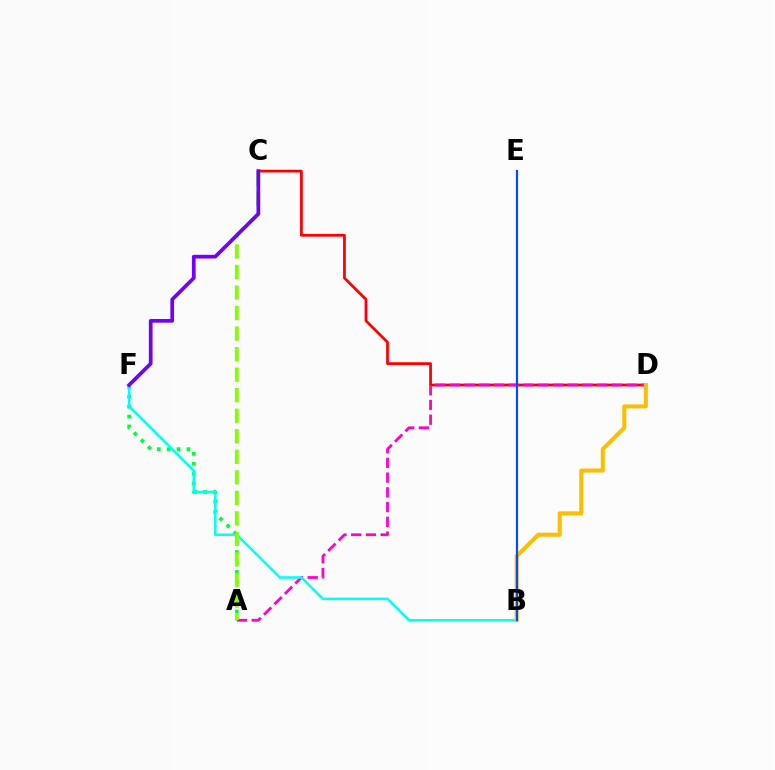{('A', 'F'): [{'color': '#00ff39', 'line_style': 'dotted', 'thickness': 2.69}], ('C', 'D'): [{'color': '#ff0000', 'line_style': 'solid', 'thickness': 1.98}], ('A', 'D'): [{'color': '#ff00cf', 'line_style': 'dashed', 'thickness': 2.0}], ('B', 'F'): [{'color': '#00fff6', 'line_style': 'solid', 'thickness': 1.8}], ('A', 'C'): [{'color': '#84ff00', 'line_style': 'dashed', 'thickness': 2.79}], ('B', 'D'): [{'color': '#ffbd00', 'line_style': 'solid', 'thickness': 2.91}], ('B', 'E'): [{'color': '#004bff', 'line_style': 'solid', 'thickness': 1.57}], ('C', 'F'): [{'color': '#7200ff', 'line_style': 'solid', 'thickness': 2.67}]}